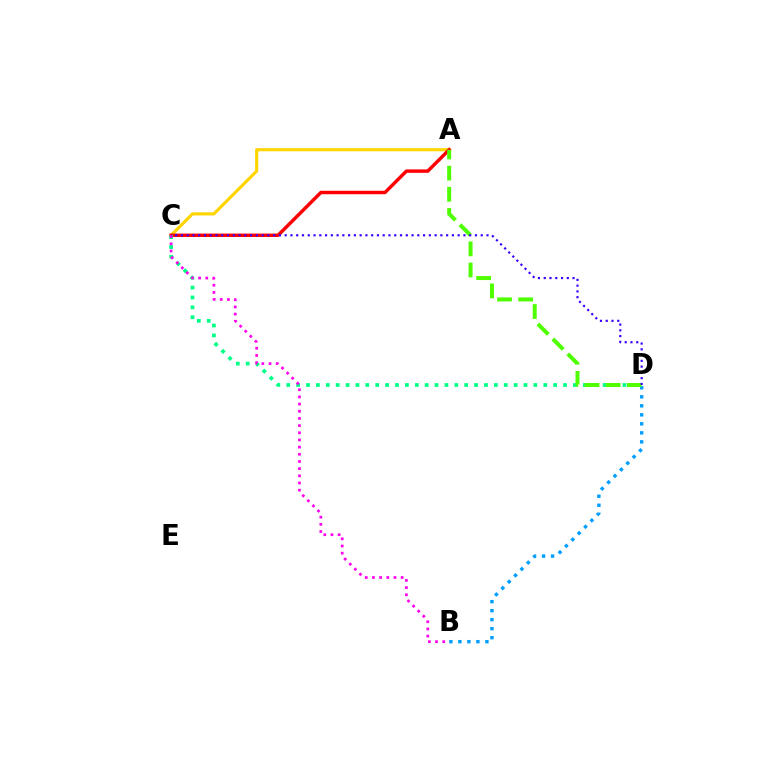{('A', 'C'): [{'color': '#ffd500', 'line_style': 'solid', 'thickness': 2.25}, {'color': '#ff0000', 'line_style': 'solid', 'thickness': 2.48}], ('B', 'D'): [{'color': '#009eff', 'line_style': 'dotted', 'thickness': 2.45}], ('C', 'D'): [{'color': '#00ff86', 'line_style': 'dotted', 'thickness': 2.69}, {'color': '#3700ff', 'line_style': 'dotted', 'thickness': 1.57}], ('A', 'D'): [{'color': '#4fff00', 'line_style': 'dashed', 'thickness': 2.87}], ('B', 'C'): [{'color': '#ff00ed', 'line_style': 'dotted', 'thickness': 1.95}]}